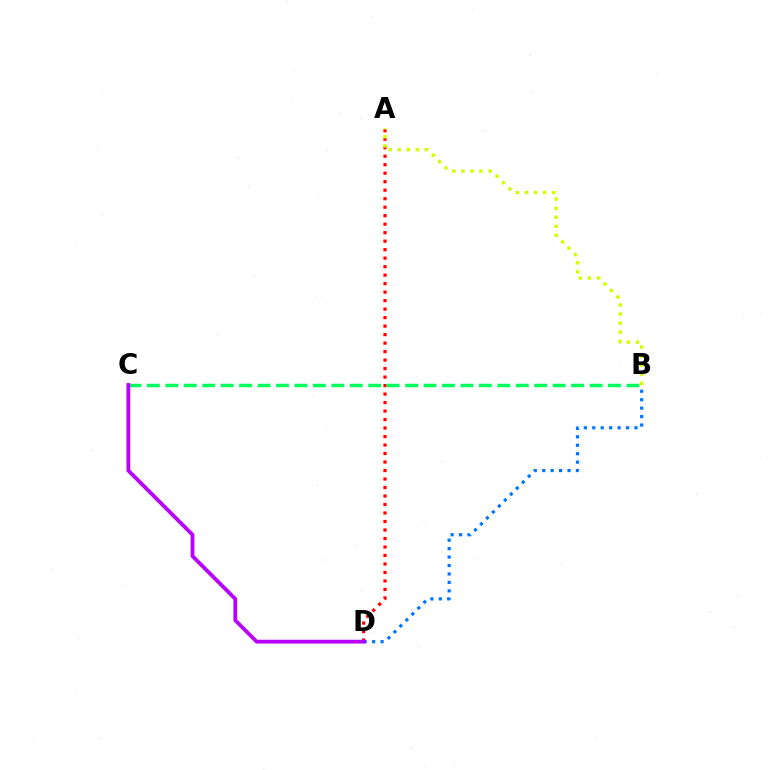{('A', 'D'): [{'color': '#ff0000', 'line_style': 'dotted', 'thickness': 2.31}], ('A', 'B'): [{'color': '#d1ff00', 'line_style': 'dotted', 'thickness': 2.46}], ('B', 'D'): [{'color': '#0074ff', 'line_style': 'dotted', 'thickness': 2.29}], ('B', 'C'): [{'color': '#00ff5c', 'line_style': 'dashed', 'thickness': 2.51}], ('C', 'D'): [{'color': '#b900ff', 'line_style': 'solid', 'thickness': 2.73}]}